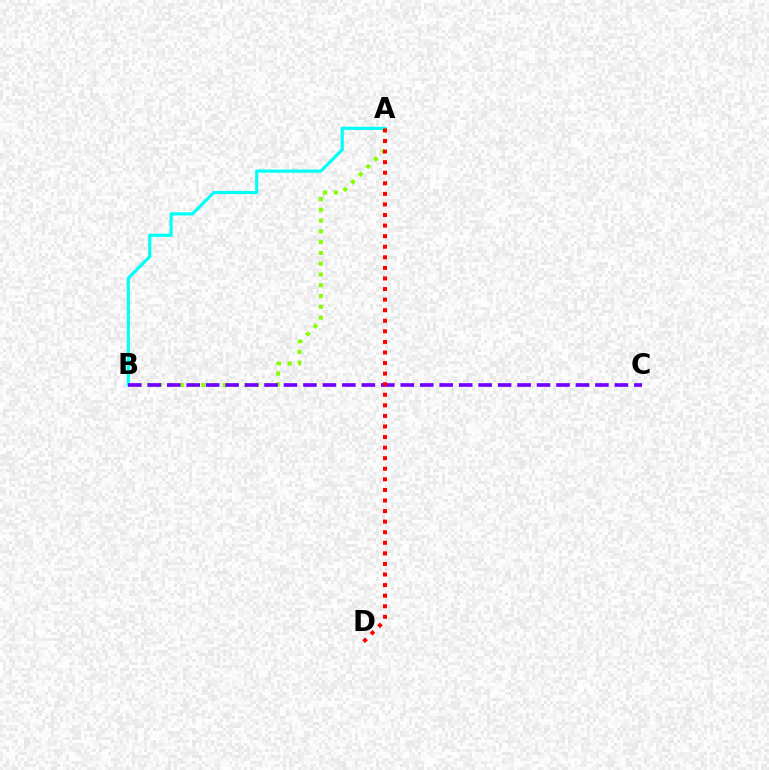{('A', 'B'): [{'color': '#00fff6', 'line_style': 'solid', 'thickness': 2.27}, {'color': '#84ff00', 'line_style': 'dotted', 'thickness': 2.93}], ('B', 'C'): [{'color': '#7200ff', 'line_style': 'dashed', 'thickness': 2.64}], ('A', 'D'): [{'color': '#ff0000', 'line_style': 'dotted', 'thickness': 2.87}]}